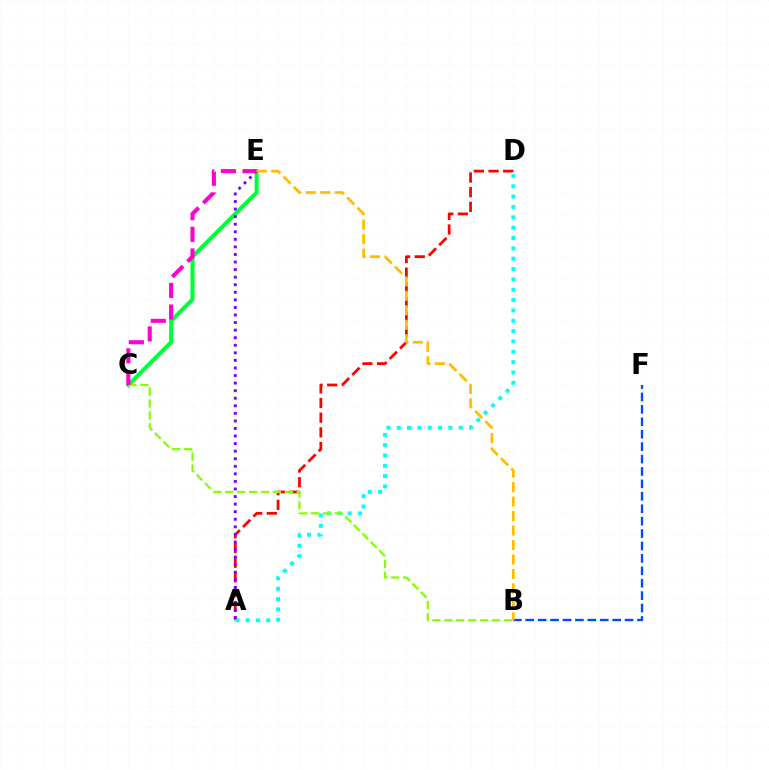{('A', 'D'): [{'color': '#ff0000', 'line_style': 'dashed', 'thickness': 1.99}, {'color': '#00fff6', 'line_style': 'dotted', 'thickness': 2.81}], ('C', 'E'): [{'color': '#00ff39', 'line_style': 'solid', 'thickness': 2.93}, {'color': '#ff00cf', 'line_style': 'dashed', 'thickness': 2.94}], ('B', 'C'): [{'color': '#84ff00', 'line_style': 'dashed', 'thickness': 1.62}], ('A', 'E'): [{'color': '#7200ff', 'line_style': 'dotted', 'thickness': 2.06}], ('B', 'F'): [{'color': '#004bff', 'line_style': 'dashed', 'thickness': 1.69}], ('B', 'E'): [{'color': '#ffbd00', 'line_style': 'dashed', 'thickness': 1.97}]}